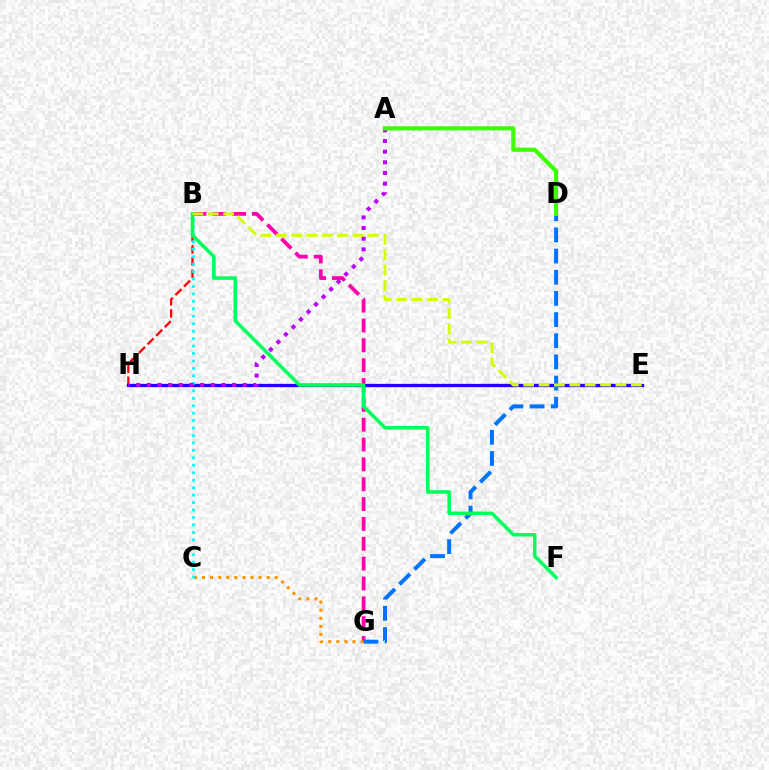{('B', 'G'): [{'color': '#ff00ac', 'line_style': 'dashed', 'thickness': 2.7}], ('C', 'G'): [{'color': '#ff9400', 'line_style': 'dotted', 'thickness': 2.2}], ('B', 'H'): [{'color': '#ff0000', 'line_style': 'dashed', 'thickness': 1.65}], ('E', 'H'): [{'color': '#2500ff', 'line_style': 'solid', 'thickness': 2.36}], ('B', 'C'): [{'color': '#00fff6', 'line_style': 'dotted', 'thickness': 2.02}], ('A', 'H'): [{'color': '#b900ff', 'line_style': 'dotted', 'thickness': 2.9}], ('D', 'G'): [{'color': '#0074ff', 'line_style': 'dashed', 'thickness': 2.88}], ('B', 'F'): [{'color': '#00ff5c', 'line_style': 'solid', 'thickness': 2.56}], ('A', 'D'): [{'color': '#3dff00', 'line_style': 'solid', 'thickness': 3.0}], ('B', 'E'): [{'color': '#d1ff00', 'line_style': 'dashed', 'thickness': 2.09}]}